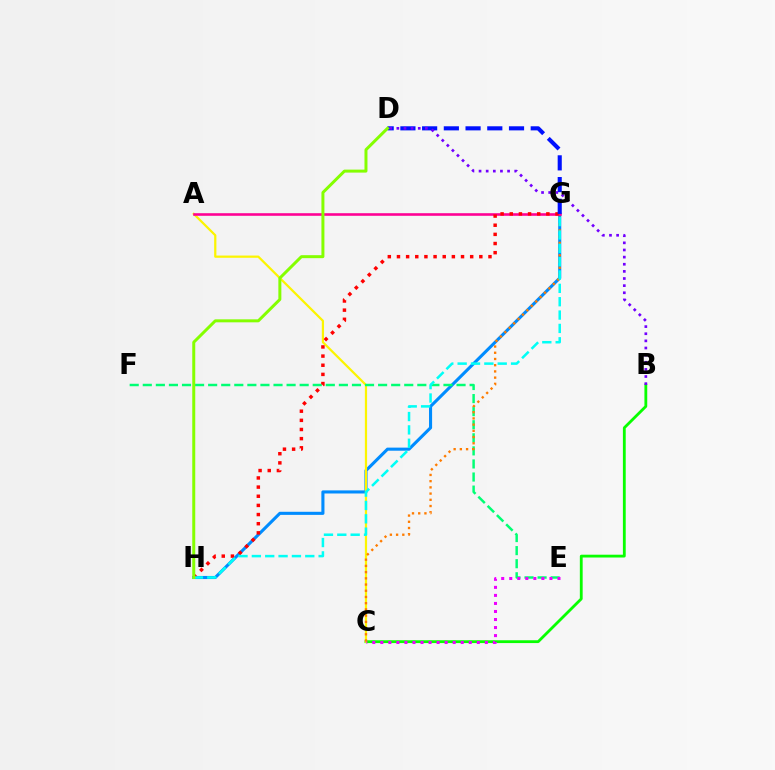{('G', 'H'): [{'color': '#008cff', 'line_style': 'solid', 'thickness': 2.22}, {'color': '#ff0000', 'line_style': 'dotted', 'thickness': 2.49}, {'color': '#00fff6', 'line_style': 'dashed', 'thickness': 1.81}], ('B', 'C'): [{'color': '#08ff00', 'line_style': 'solid', 'thickness': 2.02}], ('A', 'C'): [{'color': '#fcf500', 'line_style': 'solid', 'thickness': 1.6}], ('E', 'F'): [{'color': '#00ff74', 'line_style': 'dashed', 'thickness': 1.78}], ('C', 'G'): [{'color': '#ff7c00', 'line_style': 'dotted', 'thickness': 1.69}], ('A', 'G'): [{'color': '#ff0094', 'line_style': 'solid', 'thickness': 1.87}], ('D', 'G'): [{'color': '#0010ff', 'line_style': 'dashed', 'thickness': 2.95}], ('B', 'D'): [{'color': '#7200ff', 'line_style': 'dotted', 'thickness': 1.94}], ('C', 'E'): [{'color': '#ee00ff', 'line_style': 'dotted', 'thickness': 2.18}], ('D', 'H'): [{'color': '#84ff00', 'line_style': 'solid', 'thickness': 2.15}]}